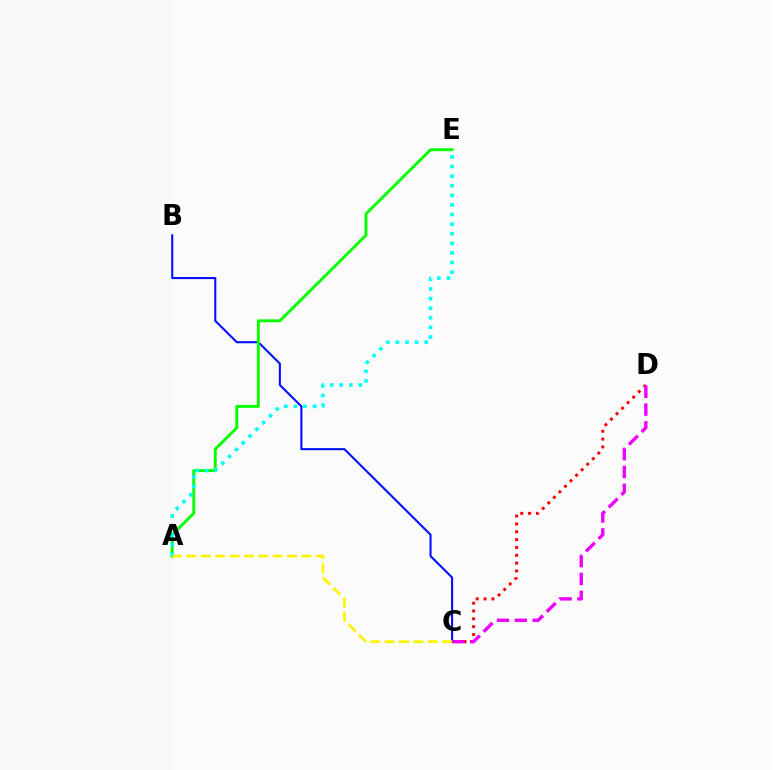{('B', 'C'): [{'color': '#0010ff', 'line_style': 'solid', 'thickness': 1.5}], ('C', 'D'): [{'color': '#ff0000', 'line_style': 'dotted', 'thickness': 2.13}, {'color': '#ee00ff', 'line_style': 'dashed', 'thickness': 2.42}], ('A', 'E'): [{'color': '#08ff00', 'line_style': 'solid', 'thickness': 2.11}, {'color': '#00fff6', 'line_style': 'dotted', 'thickness': 2.61}], ('A', 'C'): [{'color': '#fcf500', 'line_style': 'dashed', 'thickness': 1.95}]}